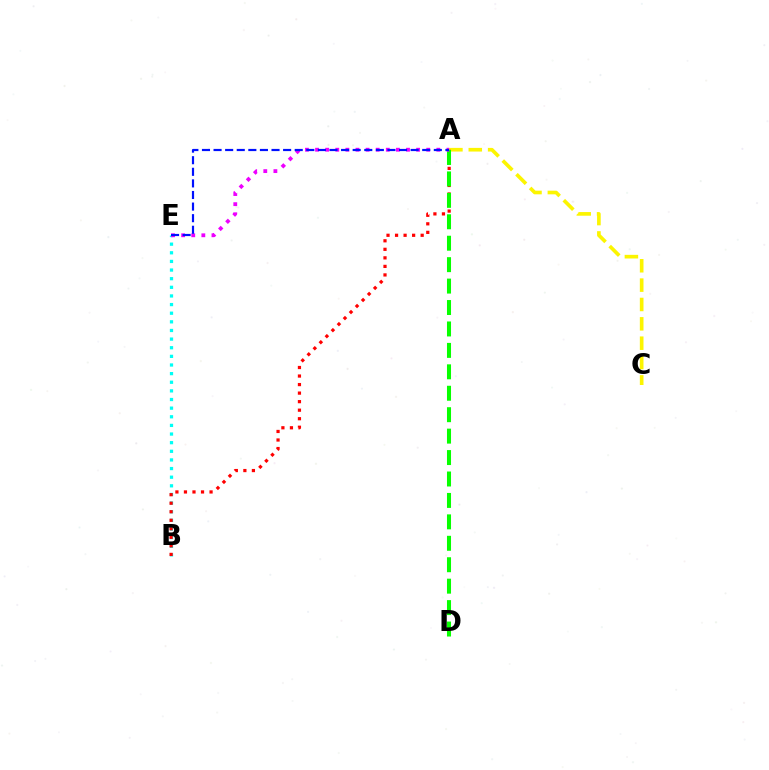{('B', 'E'): [{'color': '#00fff6', 'line_style': 'dotted', 'thickness': 2.34}], ('A', 'C'): [{'color': '#fcf500', 'line_style': 'dashed', 'thickness': 2.63}], ('A', 'B'): [{'color': '#ff0000', 'line_style': 'dotted', 'thickness': 2.32}], ('A', 'D'): [{'color': '#08ff00', 'line_style': 'dashed', 'thickness': 2.91}], ('A', 'E'): [{'color': '#ee00ff', 'line_style': 'dotted', 'thickness': 2.75}, {'color': '#0010ff', 'line_style': 'dashed', 'thickness': 1.57}]}